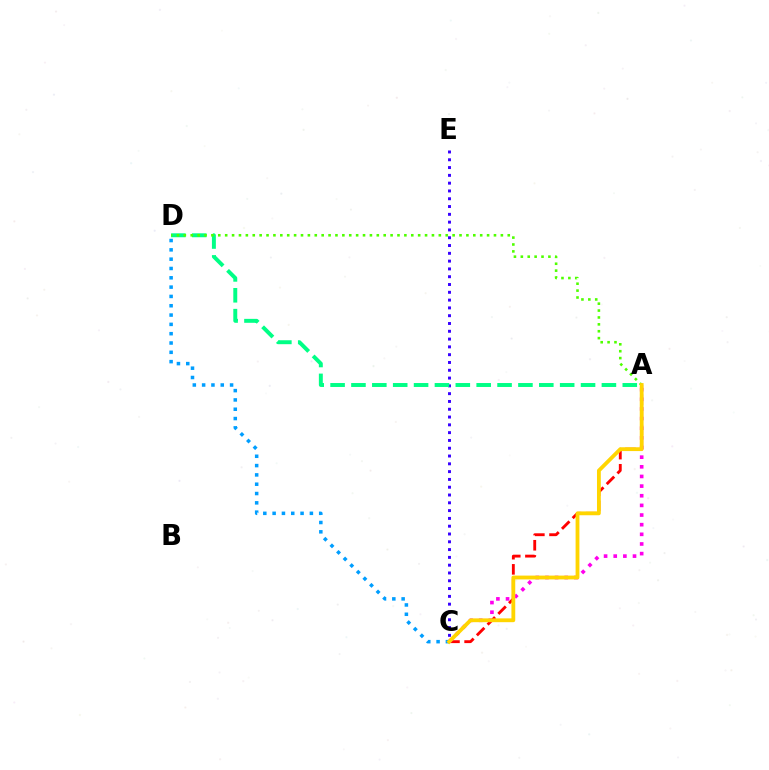{('C', 'E'): [{'color': '#3700ff', 'line_style': 'dotted', 'thickness': 2.12}], ('A', 'D'): [{'color': '#00ff86', 'line_style': 'dashed', 'thickness': 2.84}, {'color': '#4fff00', 'line_style': 'dotted', 'thickness': 1.87}], ('A', 'C'): [{'color': '#ff0000', 'line_style': 'dashed', 'thickness': 2.06}, {'color': '#ff00ed', 'line_style': 'dotted', 'thickness': 2.62}, {'color': '#ffd500', 'line_style': 'solid', 'thickness': 2.75}], ('C', 'D'): [{'color': '#009eff', 'line_style': 'dotted', 'thickness': 2.53}]}